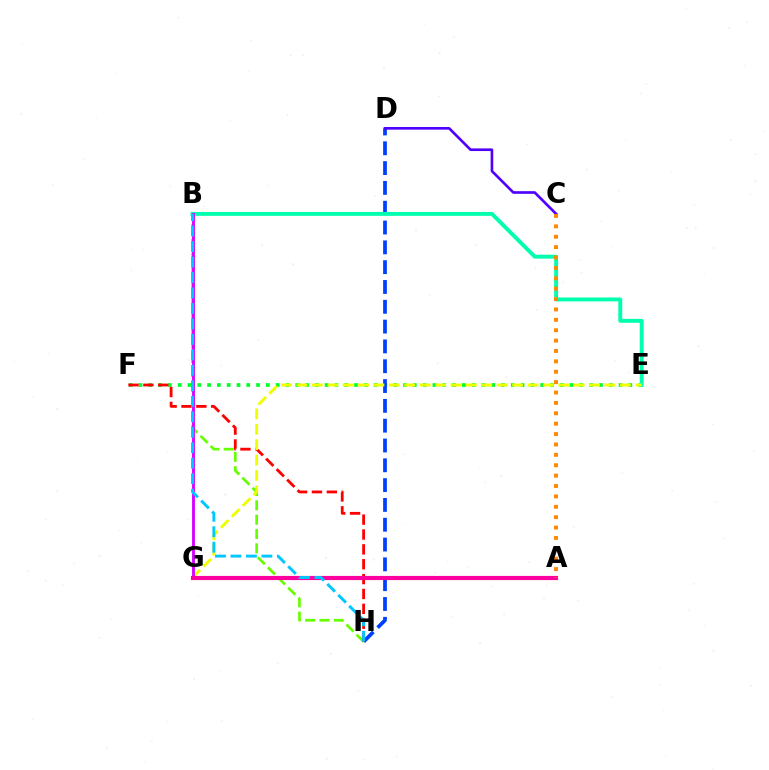{('E', 'F'): [{'color': '#00ff27', 'line_style': 'dotted', 'thickness': 2.66}], ('D', 'H'): [{'color': '#003fff', 'line_style': 'dashed', 'thickness': 2.69}], ('B', 'H'): [{'color': '#66ff00', 'line_style': 'dashed', 'thickness': 1.95}, {'color': '#00c7ff', 'line_style': 'dashed', 'thickness': 2.1}], ('F', 'H'): [{'color': '#ff0000', 'line_style': 'dashed', 'thickness': 2.02}], ('B', 'E'): [{'color': '#00ffaf', 'line_style': 'solid', 'thickness': 2.83}], ('C', 'D'): [{'color': '#4f00ff', 'line_style': 'solid', 'thickness': 1.91}], ('E', 'G'): [{'color': '#eeff00', 'line_style': 'dashed', 'thickness': 2.09}], ('B', 'G'): [{'color': '#d600ff', 'line_style': 'solid', 'thickness': 2.06}], ('A', 'G'): [{'color': '#ff00a0', 'line_style': 'solid', 'thickness': 2.98}], ('A', 'C'): [{'color': '#ff8800', 'line_style': 'dotted', 'thickness': 2.82}]}